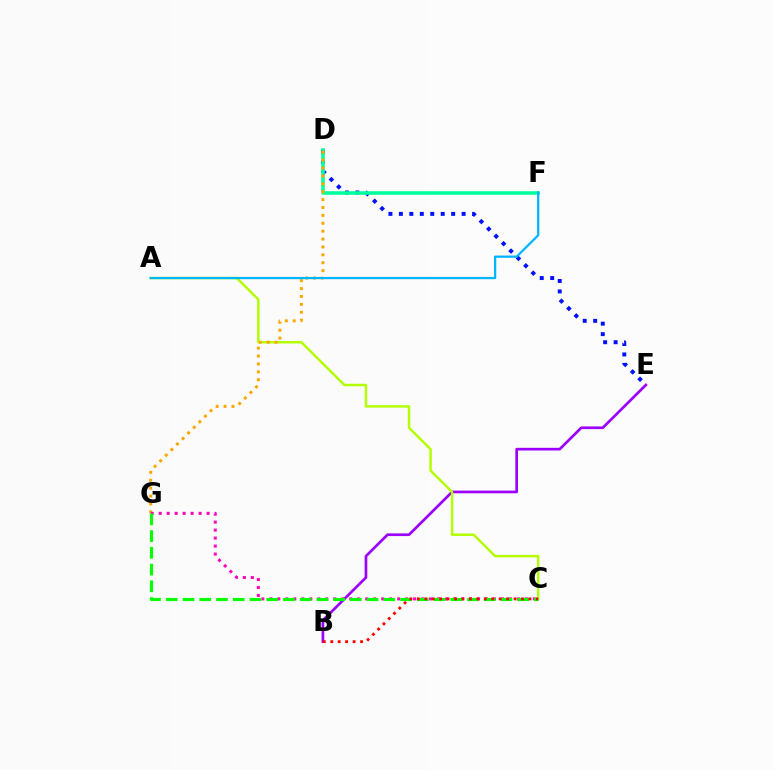{('B', 'E'): [{'color': '#9b00ff', 'line_style': 'solid', 'thickness': 1.93}], ('D', 'E'): [{'color': '#0010ff', 'line_style': 'dotted', 'thickness': 2.84}], ('D', 'F'): [{'color': '#00ff9d', 'line_style': 'solid', 'thickness': 2.56}], ('A', 'C'): [{'color': '#b3ff00', 'line_style': 'solid', 'thickness': 1.76}], ('D', 'G'): [{'color': '#ffa500', 'line_style': 'dotted', 'thickness': 2.14}], ('C', 'G'): [{'color': '#ff00bd', 'line_style': 'dotted', 'thickness': 2.17}, {'color': '#08ff00', 'line_style': 'dashed', 'thickness': 2.27}], ('A', 'F'): [{'color': '#00b5ff', 'line_style': 'solid', 'thickness': 1.62}], ('B', 'C'): [{'color': '#ff0000', 'line_style': 'dotted', 'thickness': 2.02}]}